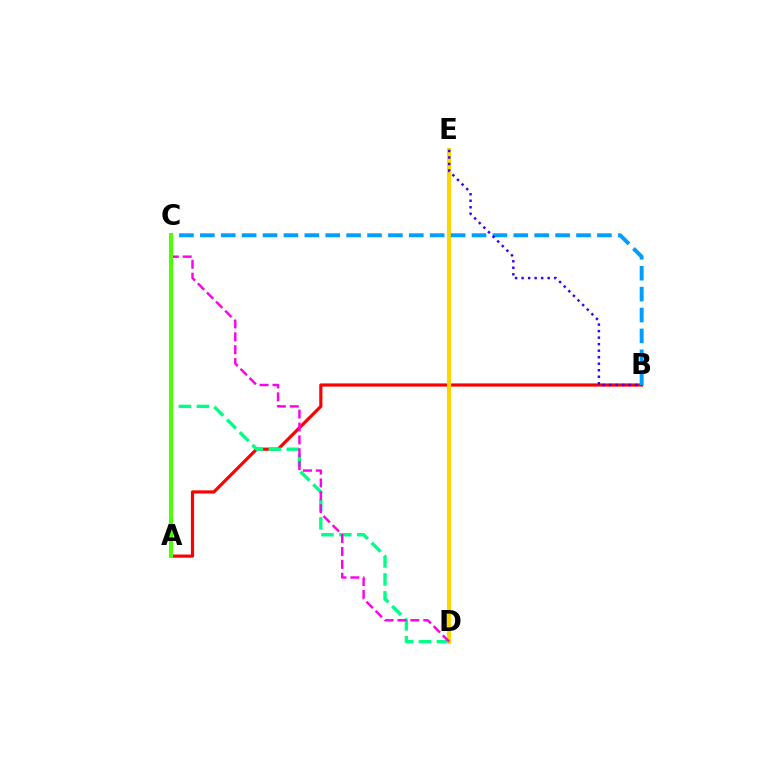{('A', 'B'): [{'color': '#ff0000', 'line_style': 'solid', 'thickness': 2.29}], ('C', 'D'): [{'color': '#00ff86', 'line_style': 'dashed', 'thickness': 2.44}, {'color': '#ff00ed', 'line_style': 'dashed', 'thickness': 1.75}], ('D', 'E'): [{'color': '#ffd500', 'line_style': 'solid', 'thickness': 2.97}], ('B', 'C'): [{'color': '#009eff', 'line_style': 'dashed', 'thickness': 2.84}], ('B', 'E'): [{'color': '#3700ff', 'line_style': 'dotted', 'thickness': 1.77}], ('A', 'C'): [{'color': '#4fff00', 'line_style': 'solid', 'thickness': 2.9}]}